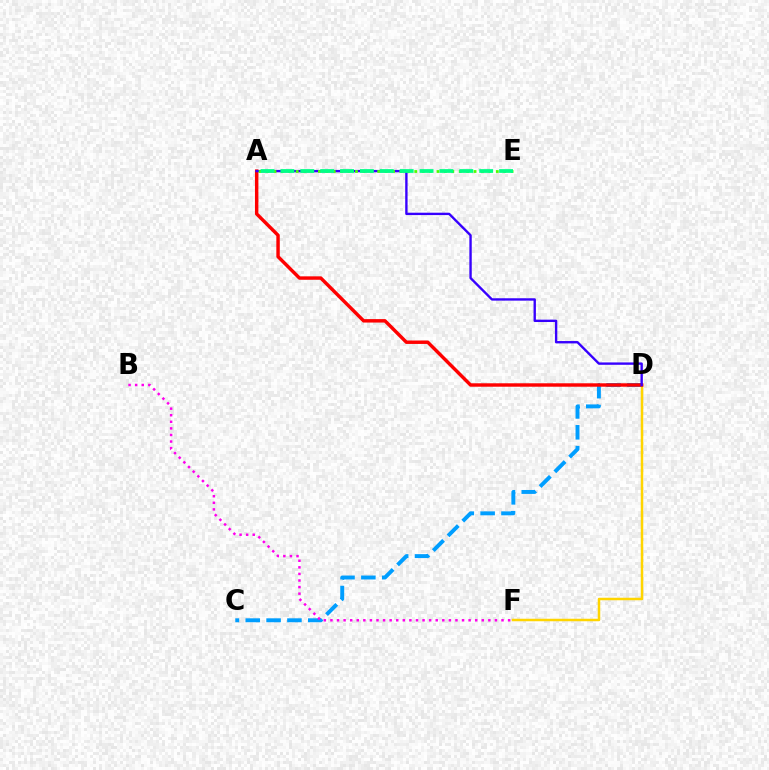{('D', 'F'): [{'color': '#ffd500', 'line_style': 'solid', 'thickness': 1.8}], ('C', 'D'): [{'color': '#009eff', 'line_style': 'dashed', 'thickness': 2.83}], ('A', 'D'): [{'color': '#ff0000', 'line_style': 'solid', 'thickness': 2.47}, {'color': '#3700ff', 'line_style': 'solid', 'thickness': 1.71}], ('B', 'F'): [{'color': '#ff00ed', 'line_style': 'dotted', 'thickness': 1.79}], ('A', 'E'): [{'color': '#4fff00', 'line_style': 'dotted', 'thickness': 2.01}, {'color': '#00ff86', 'line_style': 'dashed', 'thickness': 2.7}]}